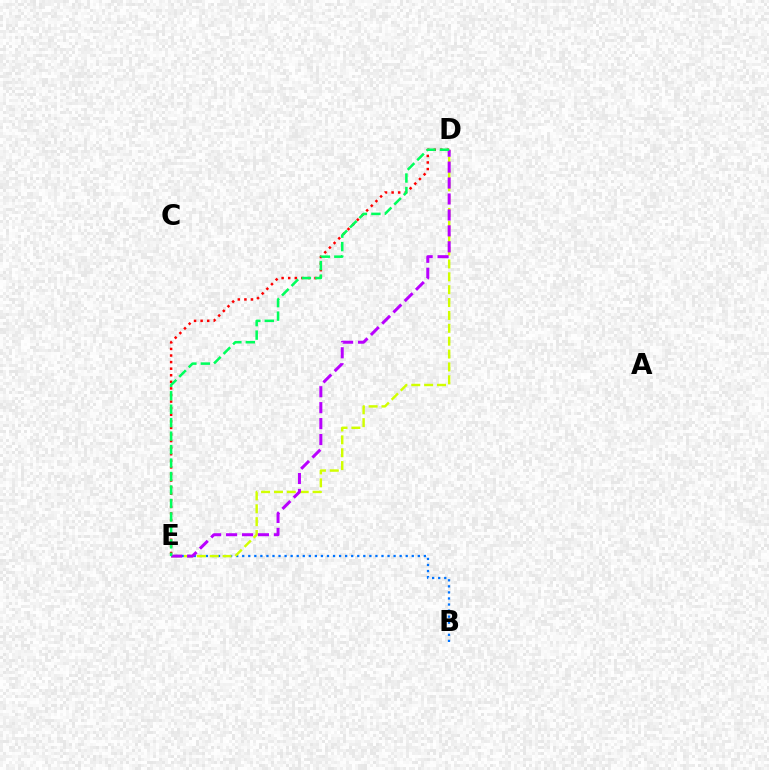{('B', 'E'): [{'color': '#0074ff', 'line_style': 'dotted', 'thickness': 1.65}], ('D', 'E'): [{'color': '#d1ff00', 'line_style': 'dashed', 'thickness': 1.75}, {'color': '#ff0000', 'line_style': 'dotted', 'thickness': 1.79}, {'color': '#b900ff', 'line_style': 'dashed', 'thickness': 2.17}, {'color': '#00ff5c', 'line_style': 'dashed', 'thickness': 1.83}]}